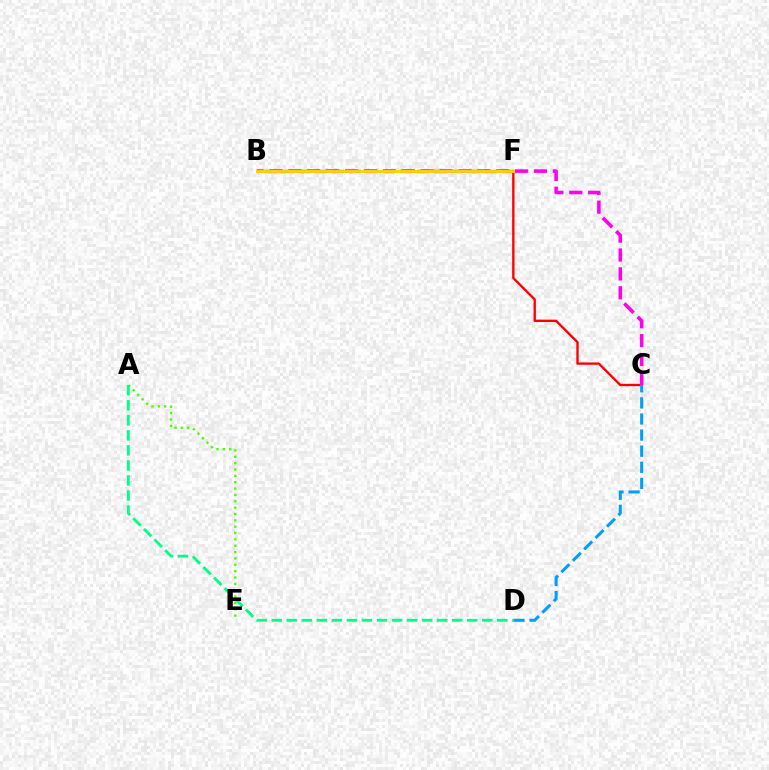{('C', 'F'): [{'color': '#ff0000', 'line_style': 'solid', 'thickness': 1.69}], ('C', 'D'): [{'color': '#009eff', 'line_style': 'dashed', 'thickness': 2.19}], ('B', 'F'): [{'color': '#3700ff', 'line_style': 'dashed', 'thickness': 2.3}, {'color': '#ffd500', 'line_style': 'solid', 'thickness': 2.06}], ('B', 'C'): [{'color': '#ff00ed', 'line_style': 'dashed', 'thickness': 2.57}], ('A', 'E'): [{'color': '#4fff00', 'line_style': 'dotted', 'thickness': 1.73}], ('A', 'D'): [{'color': '#00ff86', 'line_style': 'dashed', 'thickness': 2.04}]}